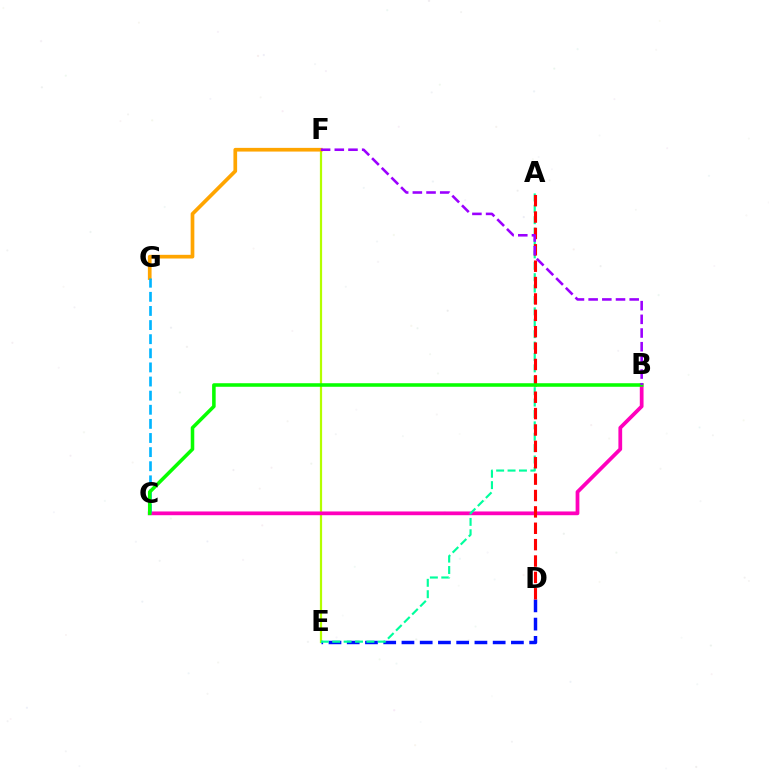{('E', 'F'): [{'color': '#b3ff00', 'line_style': 'solid', 'thickness': 1.6}], ('D', 'E'): [{'color': '#0010ff', 'line_style': 'dashed', 'thickness': 2.48}], ('F', 'G'): [{'color': '#ffa500', 'line_style': 'solid', 'thickness': 2.66}], ('B', 'C'): [{'color': '#ff00bd', 'line_style': 'solid', 'thickness': 2.7}, {'color': '#08ff00', 'line_style': 'solid', 'thickness': 2.55}], ('C', 'G'): [{'color': '#00b5ff', 'line_style': 'dashed', 'thickness': 1.92}], ('A', 'E'): [{'color': '#00ff9d', 'line_style': 'dashed', 'thickness': 1.55}], ('A', 'D'): [{'color': '#ff0000', 'line_style': 'dashed', 'thickness': 2.23}], ('B', 'F'): [{'color': '#9b00ff', 'line_style': 'dashed', 'thickness': 1.86}]}